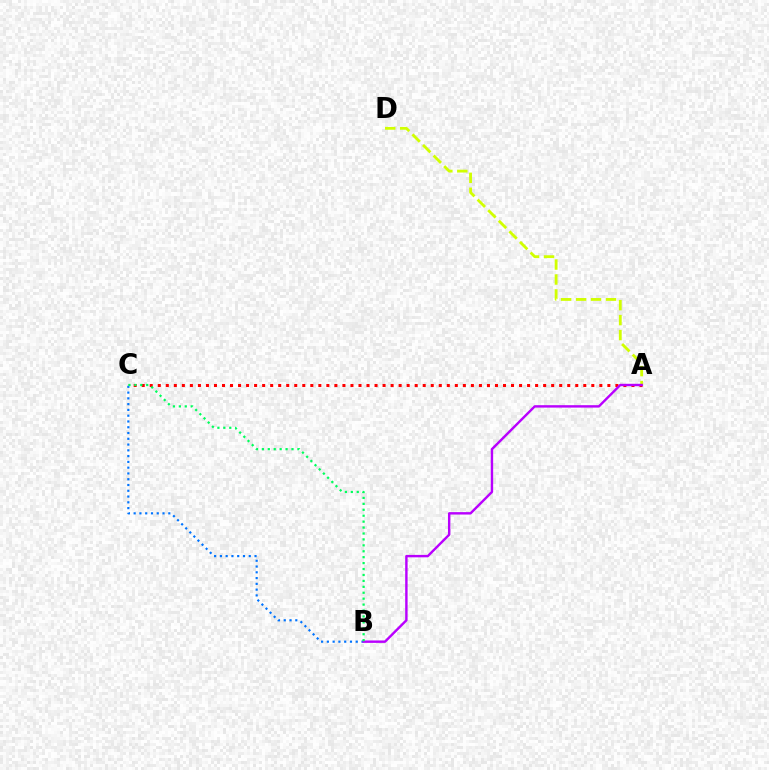{('A', 'C'): [{'color': '#ff0000', 'line_style': 'dotted', 'thickness': 2.18}], ('B', 'C'): [{'color': '#0074ff', 'line_style': 'dotted', 'thickness': 1.57}, {'color': '#00ff5c', 'line_style': 'dotted', 'thickness': 1.61}], ('A', 'D'): [{'color': '#d1ff00', 'line_style': 'dashed', 'thickness': 2.03}], ('A', 'B'): [{'color': '#b900ff', 'line_style': 'solid', 'thickness': 1.74}]}